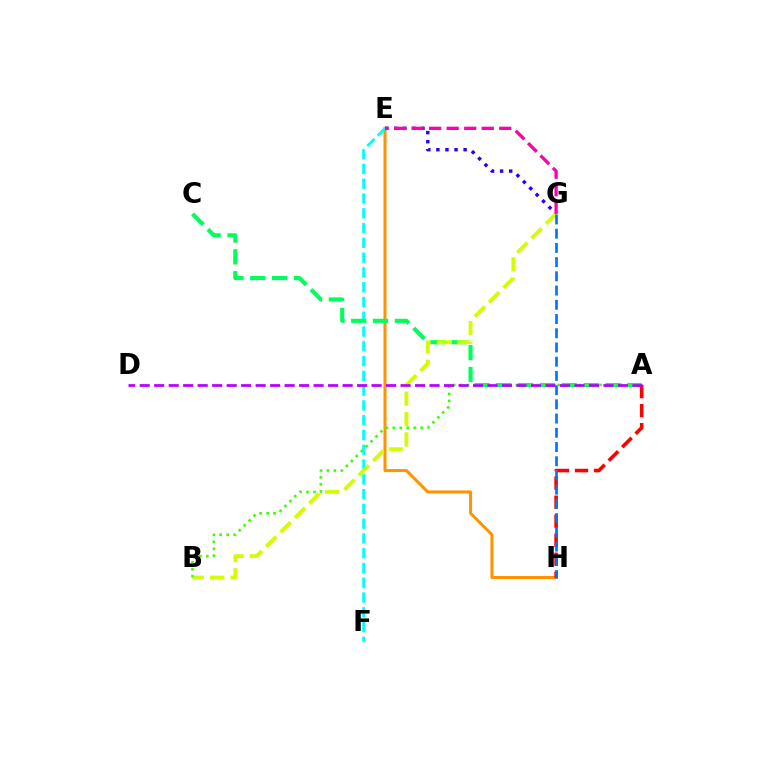{('E', 'H'): [{'color': '#ff9400', 'line_style': 'solid', 'thickness': 2.18}], ('E', 'F'): [{'color': '#00fff6', 'line_style': 'dashed', 'thickness': 2.01}], ('E', 'G'): [{'color': '#2500ff', 'line_style': 'dotted', 'thickness': 2.46}, {'color': '#ff00ac', 'line_style': 'dashed', 'thickness': 2.38}], ('A', 'C'): [{'color': '#00ff5c', 'line_style': 'dashed', 'thickness': 2.97}], ('B', 'G'): [{'color': '#d1ff00', 'line_style': 'dashed', 'thickness': 2.77}], ('A', 'H'): [{'color': '#ff0000', 'line_style': 'dashed', 'thickness': 2.58}], ('G', 'H'): [{'color': '#0074ff', 'line_style': 'dashed', 'thickness': 1.93}], ('A', 'B'): [{'color': '#3dff00', 'line_style': 'dotted', 'thickness': 1.89}], ('A', 'D'): [{'color': '#b900ff', 'line_style': 'dashed', 'thickness': 1.97}]}